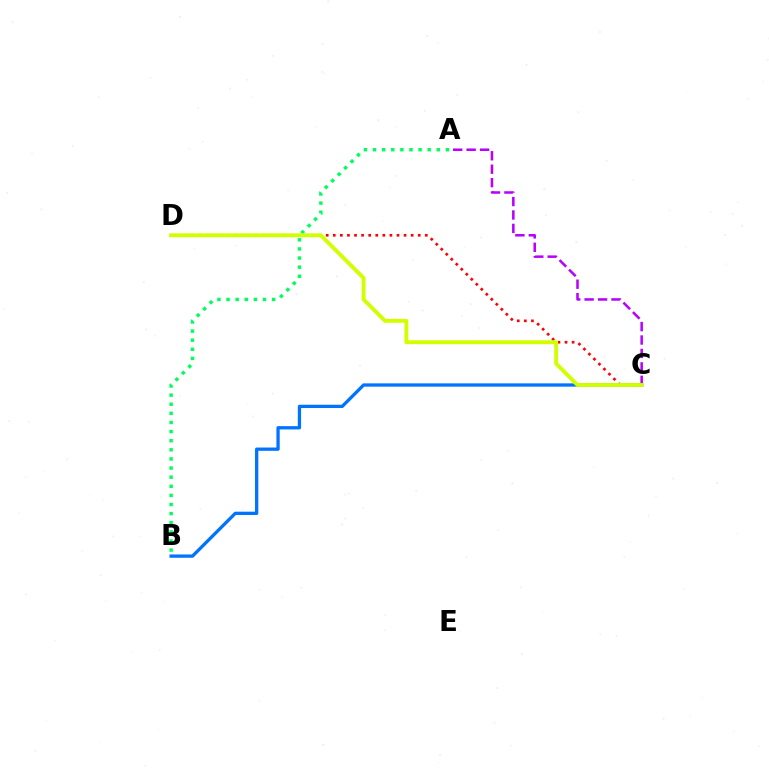{('C', 'D'): [{'color': '#ff0000', 'line_style': 'dotted', 'thickness': 1.92}, {'color': '#d1ff00', 'line_style': 'solid', 'thickness': 2.79}], ('A', 'B'): [{'color': '#00ff5c', 'line_style': 'dotted', 'thickness': 2.48}], ('B', 'C'): [{'color': '#0074ff', 'line_style': 'solid', 'thickness': 2.37}], ('A', 'C'): [{'color': '#b900ff', 'line_style': 'dashed', 'thickness': 1.82}]}